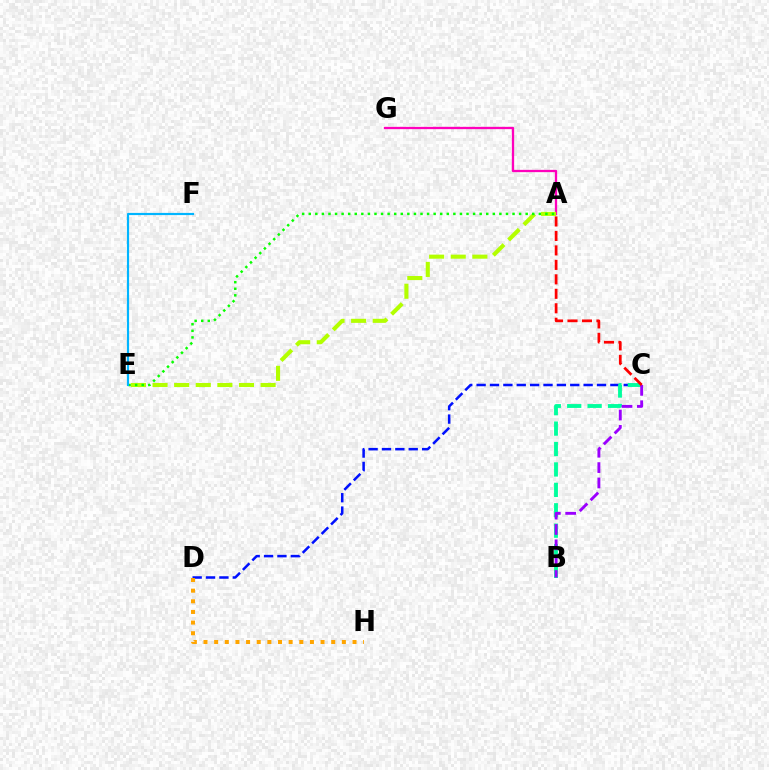{('C', 'D'): [{'color': '#0010ff', 'line_style': 'dashed', 'thickness': 1.82}], ('D', 'H'): [{'color': '#ffa500', 'line_style': 'dotted', 'thickness': 2.89}], ('A', 'G'): [{'color': '#ff00bd', 'line_style': 'solid', 'thickness': 1.65}], ('A', 'E'): [{'color': '#b3ff00', 'line_style': 'dashed', 'thickness': 2.94}, {'color': '#08ff00', 'line_style': 'dotted', 'thickness': 1.79}], ('B', 'C'): [{'color': '#00ff9d', 'line_style': 'dashed', 'thickness': 2.77}, {'color': '#9b00ff', 'line_style': 'dashed', 'thickness': 2.09}], ('E', 'F'): [{'color': '#00b5ff', 'line_style': 'solid', 'thickness': 1.57}], ('A', 'C'): [{'color': '#ff0000', 'line_style': 'dashed', 'thickness': 1.97}]}